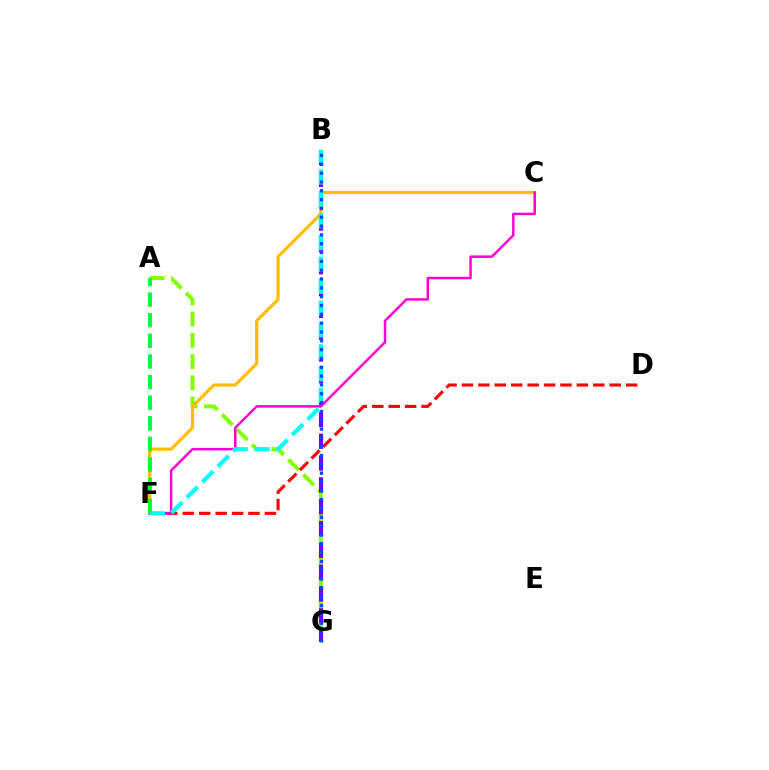{('A', 'G'): [{'color': '#84ff00', 'line_style': 'dashed', 'thickness': 2.89}], ('D', 'F'): [{'color': '#ff0000', 'line_style': 'dashed', 'thickness': 2.23}], ('B', 'G'): [{'color': '#7200ff', 'line_style': 'dashed', 'thickness': 2.96}, {'color': '#004bff', 'line_style': 'dotted', 'thickness': 2.4}], ('C', 'F'): [{'color': '#ffbd00', 'line_style': 'solid', 'thickness': 2.31}, {'color': '#ff00cf', 'line_style': 'solid', 'thickness': 1.78}], ('B', 'F'): [{'color': '#00fff6', 'line_style': 'dashed', 'thickness': 2.97}], ('A', 'F'): [{'color': '#00ff39', 'line_style': 'dashed', 'thickness': 2.8}]}